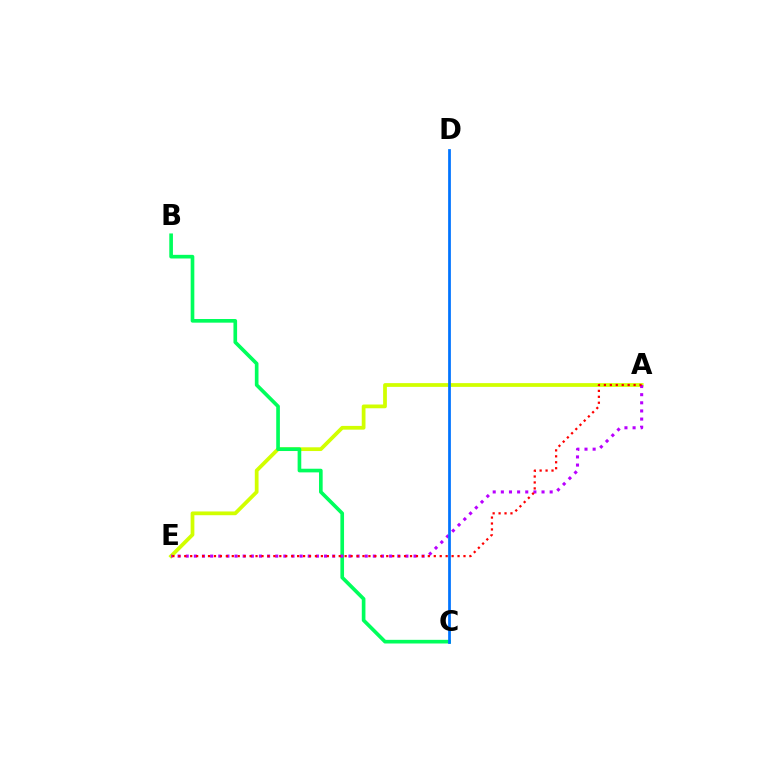{('A', 'E'): [{'color': '#d1ff00', 'line_style': 'solid', 'thickness': 2.7}, {'color': '#b900ff', 'line_style': 'dotted', 'thickness': 2.21}, {'color': '#ff0000', 'line_style': 'dotted', 'thickness': 1.61}], ('B', 'C'): [{'color': '#00ff5c', 'line_style': 'solid', 'thickness': 2.63}], ('C', 'D'): [{'color': '#0074ff', 'line_style': 'solid', 'thickness': 1.97}]}